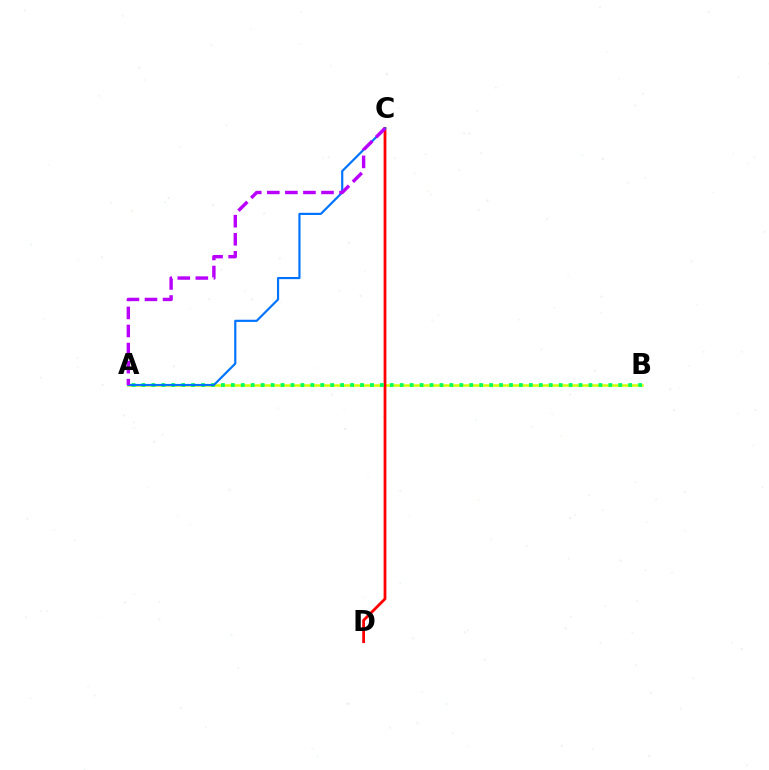{('A', 'B'): [{'color': '#d1ff00', 'line_style': 'solid', 'thickness': 1.8}, {'color': '#00ff5c', 'line_style': 'dotted', 'thickness': 2.7}], ('C', 'D'): [{'color': '#ff0000', 'line_style': 'solid', 'thickness': 2.0}], ('A', 'C'): [{'color': '#0074ff', 'line_style': 'solid', 'thickness': 1.57}, {'color': '#b900ff', 'line_style': 'dashed', 'thickness': 2.45}]}